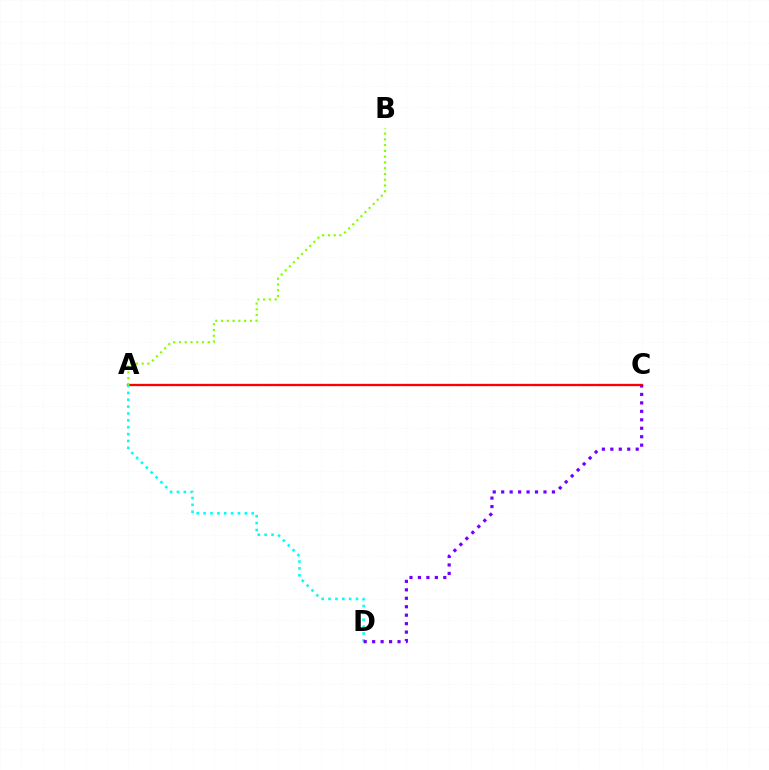{('A', 'C'): [{'color': '#ff0000', 'line_style': 'solid', 'thickness': 1.66}], ('A', 'D'): [{'color': '#00fff6', 'line_style': 'dotted', 'thickness': 1.87}], ('C', 'D'): [{'color': '#7200ff', 'line_style': 'dotted', 'thickness': 2.3}], ('A', 'B'): [{'color': '#84ff00', 'line_style': 'dotted', 'thickness': 1.57}]}